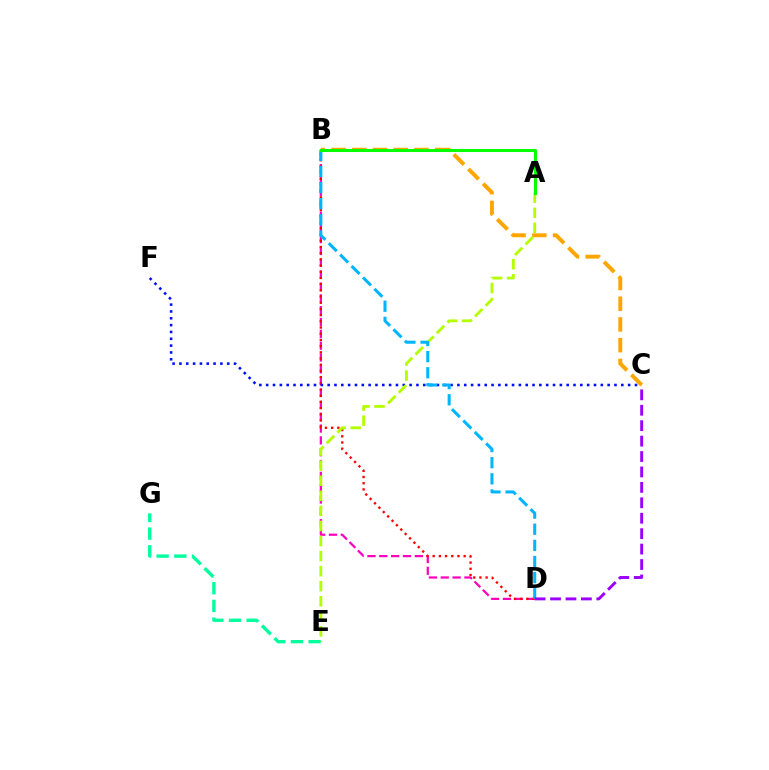{('E', 'G'): [{'color': '#00ff9d', 'line_style': 'dashed', 'thickness': 2.41}], ('B', 'D'): [{'color': '#ff00bd', 'line_style': 'dashed', 'thickness': 1.61}, {'color': '#ff0000', 'line_style': 'dotted', 'thickness': 1.68}, {'color': '#00b5ff', 'line_style': 'dashed', 'thickness': 2.19}], ('C', 'F'): [{'color': '#0010ff', 'line_style': 'dotted', 'thickness': 1.86}], ('B', 'C'): [{'color': '#ffa500', 'line_style': 'dashed', 'thickness': 2.82}], ('A', 'E'): [{'color': '#b3ff00', 'line_style': 'dashed', 'thickness': 2.05}], ('C', 'D'): [{'color': '#9b00ff', 'line_style': 'dashed', 'thickness': 2.1}], ('A', 'B'): [{'color': '#08ff00', 'line_style': 'solid', 'thickness': 2.18}]}